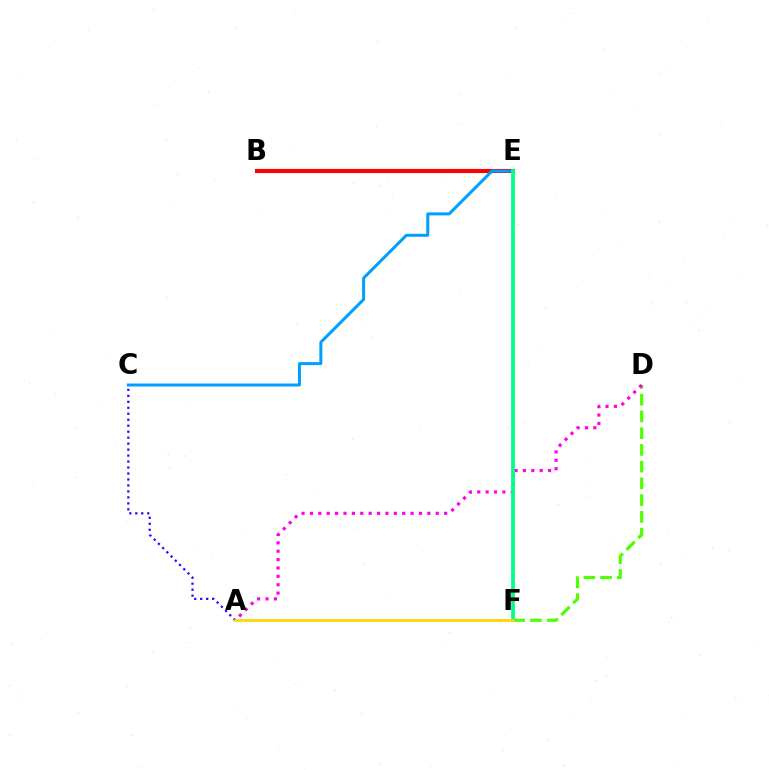{('B', 'E'): [{'color': '#ff0000', 'line_style': 'solid', 'thickness': 2.96}], ('A', 'C'): [{'color': '#3700ff', 'line_style': 'dotted', 'thickness': 1.62}], ('D', 'F'): [{'color': '#4fff00', 'line_style': 'dashed', 'thickness': 2.27}], ('A', 'D'): [{'color': '#ff00ed', 'line_style': 'dotted', 'thickness': 2.28}], ('C', 'E'): [{'color': '#009eff', 'line_style': 'solid', 'thickness': 2.15}], ('E', 'F'): [{'color': '#00ff86', 'line_style': 'solid', 'thickness': 2.69}], ('A', 'F'): [{'color': '#ffd500', 'line_style': 'solid', 'thickness': 1.94}]}